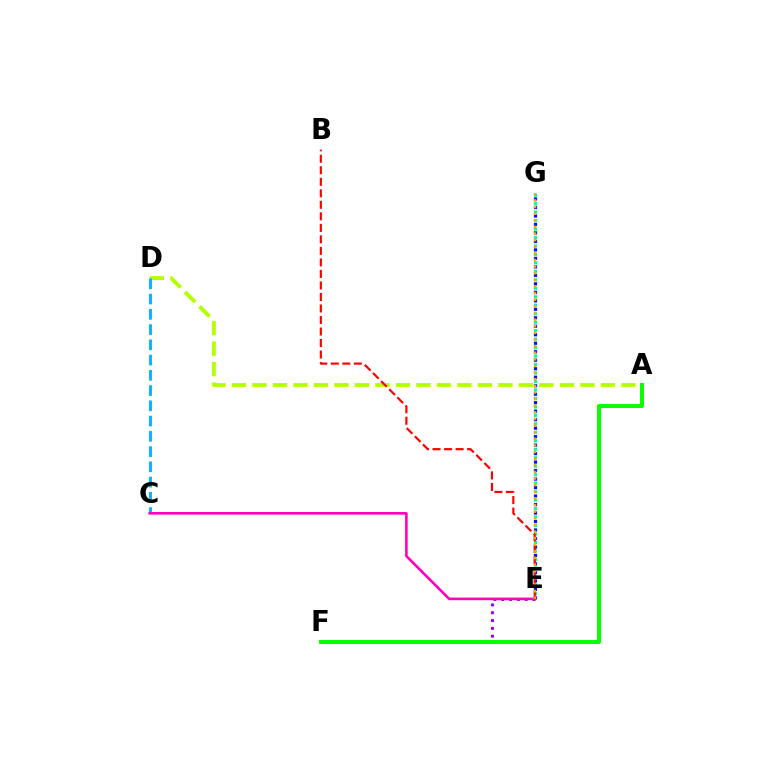{('E', 'G'): [{'color': '#0010ff', 'line_style': 'dotted', 'thickness': 2.31}, {'color': '#00ff9d', 'line_style': 'dotted', 'thickness': 2.3}, {'color': '#ffa500', 'line_style': 'dotted', 'thickness': 1.8}], ('A', 'D'): [{'color': '#b3ff00', 'line_style': 'dashed', 'thickness': 2.78}], ('B', 'E'): [{'color': '#ff0000', 'line_style': 'dashed', 'thickness': 1.56}], ('E', 'F'): [{'color': '#9b00ff', 'line_style': 'dotted', 'thickness': 2.13}], ('C', 'D'): [{'color': '#00b5ff', 'line_style': 'dashed', 'thickness': 2.07}], ('C', 'E'): [{'color': '#ff00bd', 'line_style': 'solid', 'thickness': 1.86}], ('A', 'F'): [{'color': '#08ff00', 'line_style': 'solid', 'thickness': 2.85}]}